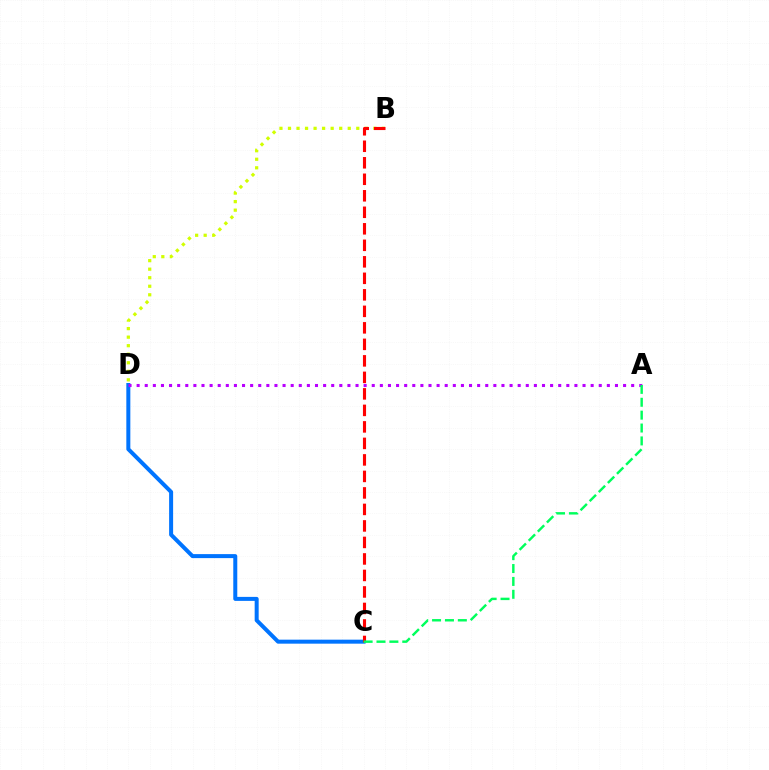{('C', 'D'): [{'color': '#0074ff', 'line_style': 'solid', 'thickness': 2.88}], ('B', 'D'): [{'color': '#d1ff00', 'line_style': 'dotted', 'thickness': 2.32}], ('B', 'C'): [{'color': '#ff0000', 'line_style': 'dashed', 'thickness': 2.24}], ('A', 'D'): [{'color': '#b900ff', 'line_style': 'dotted', 'thickness': 2.2}], ('A', 'C'): [{'color': '#00ff5c', 'line_style': 'dashed', 'thickness': 1.75}]}